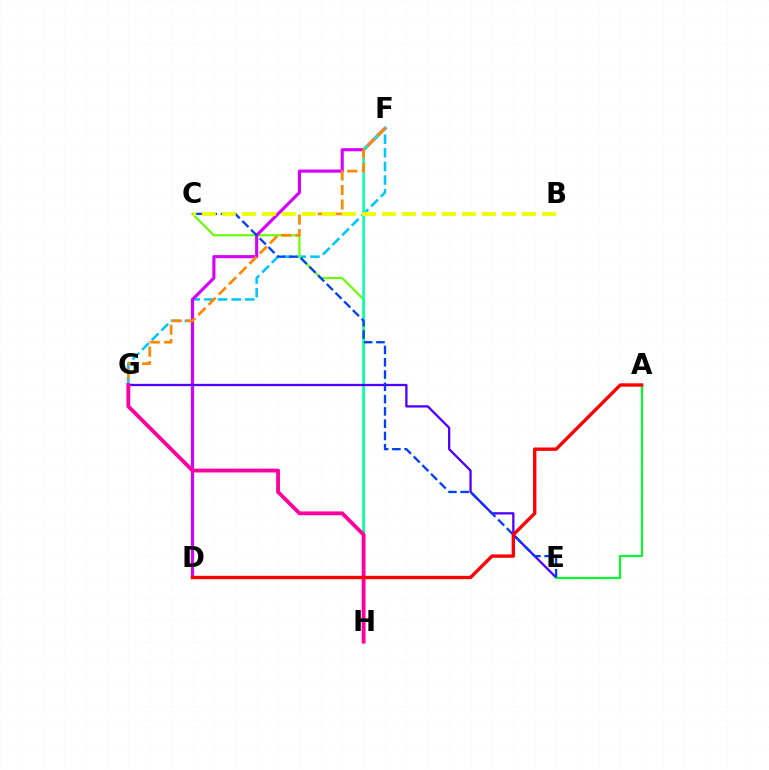{('F', 'G'): [{'color': '#00c7ff', 'line_style': 'dashed', 'thickness': 1.85}, {'color': '#ff8800', 'line_style': 'dashed', 'thickness': 1.97}], ('C', 'H'): [{'color': '#66ff00', 'line_style': 'solid', 'thickness': 1.55}], ('D', 'F'): [{'color': '#d600ff', 'line_style': 'solid', 'thickness': 2.25}], ('F', 'H'): [{'color': '#00ffaf', 'line_style': 'solid', 'thickness': 1.8}], ('E', 'G'): [{'color': '#4f00ff', 'line_style': 'solid', 'thickness': 1.65}], ('G', 'H'): [{'color': '#ff00a0', 'line_style': 'solid', 'thickness': 2.76}], ('A', 'E'): [{'color': '#00ff27', 'line_style': 'solid', 'thickness': 1.53}], ('C', 'E'): [{'color': '#003fff', 'line_style': 'dashed', 'thickness': 1.67}], ('B', 'C'): [{'color': '#eeff00', 'line_style': 'dashed', 'thickness': 2.72}], ('A', 'D'): [{'color': '#ff0000', 'line_style': 'solid', 'thickness': 2.41}]}